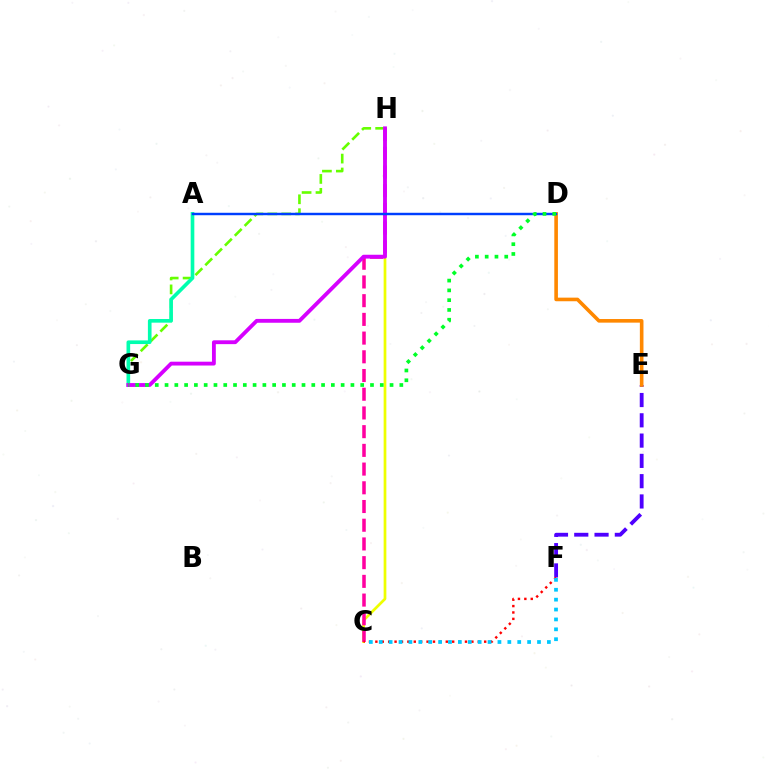{('C', 'H'): [{'color': '#eeff00', 'line_style': 'solid', 'thickness': 1.96}, {'color': '#ff00a0', 'line_style': 'dashed', 'thickness': 2.54}], ('E', 'F'): [{'color': '#4f00ff', 'line_style': 'dashed', 'thickness': 2.76}], ('C', 'F'): [{'color': '#ff0000', 'line_style': 'dotted', 'thickness': 1.74}, {'color': '#00c7ff', 'line_style': 'dotted', 'thickness': 2.69}], ('G', 'H'): [{'color': '#66ff00', 'line_style': 'dashed', 'thickness': 1.89}, {'color': '#d600ff', 'line_style': 'solid', 'thickness': 2.76}], ('D', 'E'): [{'color': '#ff8800', 'line_style': 'solid', 'thickness': 2.6}], ('A', 'G'): [{'color': '#00ffaf', 'line_style': 'solid', 'thickness': 2.63}], ('A', 'D'): [{'color': '#003fff', 'line_style': 'solid', 'thickness': 1.76}], ('D', 'G'): [{'color': '#00ff27', 'line_style': 'dotted', 'thickness': 2.66}]}